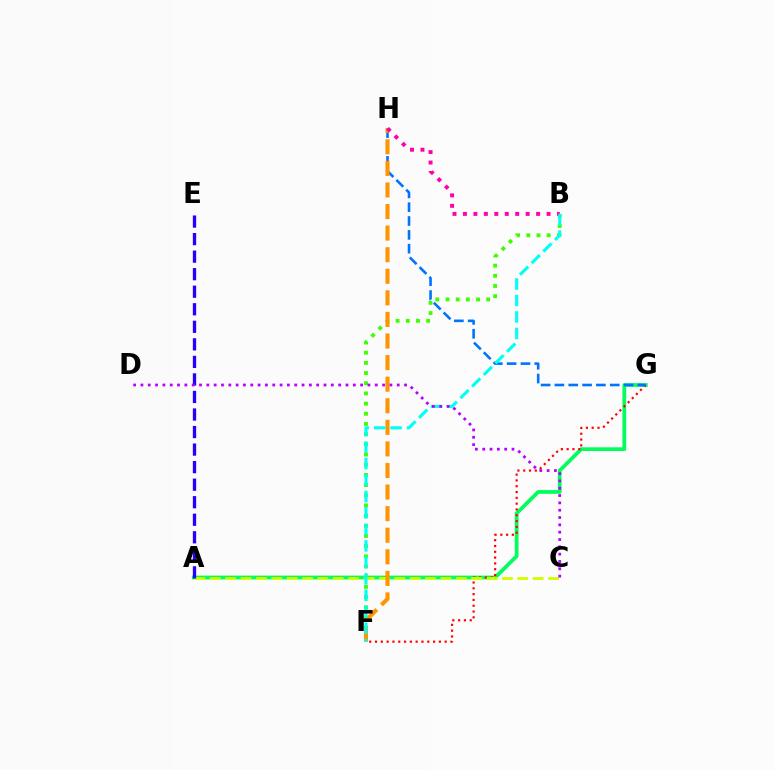{('A', 'G'): [{'color': '#00ff5c', 'line_style': 'solid', 'thickness': 2.71}], ('B', 'F'): [{'color': '#3dff00', 'line_style': 'dotted', 'thickness': 2.77}, {'color': '#00fff6', 'line_style': 'dashed', 'thickness': 2.24}], ('F', 'G'): [{'color': '#ff0000', 'line_style': 'dotted', 'thickness': 1.58}], ('G', 'H'): [{'color': '#0074ff', 'line_style': 'dashed', 'thickness': 1.88}], ('A', 'C'): [{'color': '#d1ff00', 'line_style': 'dashed', 'thickness': 2.09}], ('A', 'E'): [{'color': '#2500ff', 'line_style': 'dashed', 'thickness': 2.38}], ('F', 'H'): [{'color': '#ff9400', 'line_style': 'dashed', 'thickness': 2.93}], ('B', 'H'): [{'color': '#ff00ac', 'line_style': 'dotted', 'thickness': 2.84}], ('C', 'D'): [{'color': '#b900ff', 'line_style': 'dotted', 'thickness': 1.99}]}